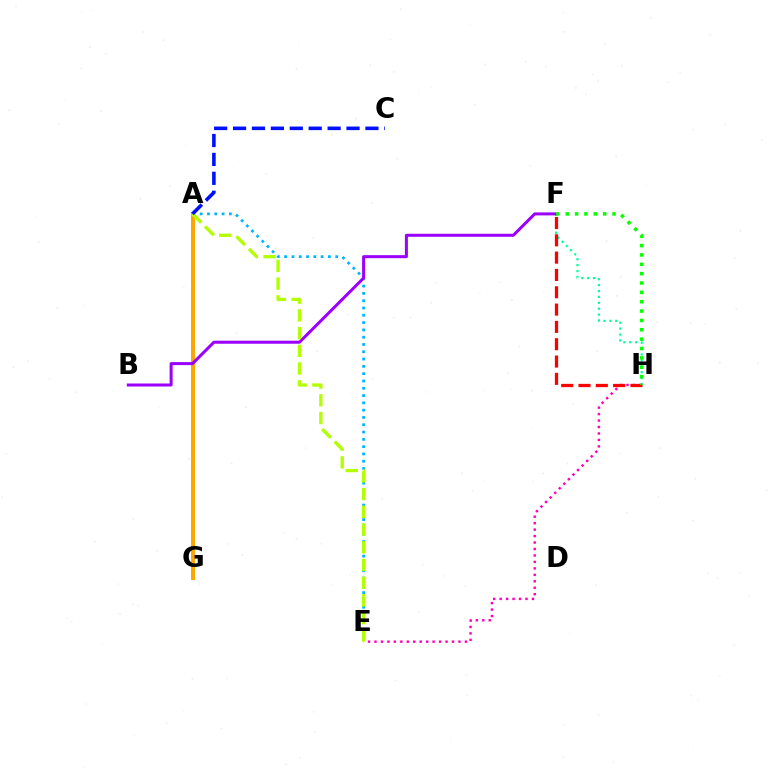{('A', 'E'): [{'color': '#00b5ff', 'line_style': 'dotted', 'thickness': 1.98}, {'color': '#b3ff00', 'line_style': 'dashed', 'thickness': 2.41}], ('E', 'H'): [{'color': '#ff00bd', 'line_style': 'dotted', 'thickness': 1.75}], ('F', 'H'): [{'color': '#00ff9d', 'line_style': 'dotted', 'thickness': 1.6}, {'color': '#ff0000', 'line_style': 'dashed', 'thickness': 2.35}, {'color': '#08ff00', 'line_style': 'dotted', 'thickness': 2.54}], ('A', 'G'): [{'color': '#ffa500', 'line_style': 'solid', 'thickness': 2.86}], ('B', 'F'): [{'color': '#9b00ff', 'line_style': 'solid', 'thickness': 2.17}], ('A', 'C'): [{'color': '#0010ff', 'line_style': 'dashed', 'thickness': 2.57}]}